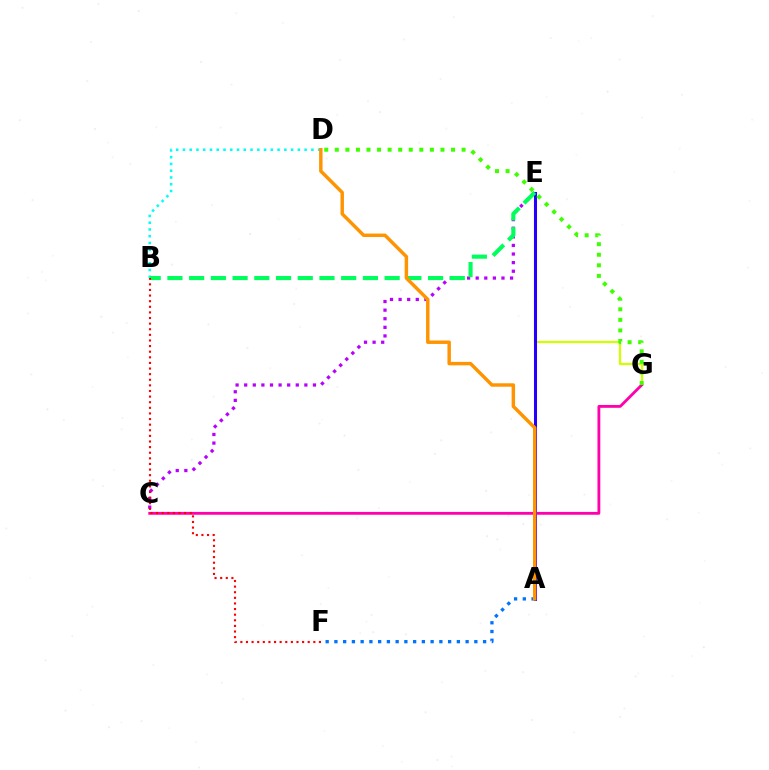{('E', 'G'): [{'color': '#d1ff00', 'line_style': 'solid', 'thickness': 1.64}], ('C', 'E'): [{'color': '#b900ff', 'line_style': 'dotted', 'thickness': 2.34}], ('C', 'G'): [{'color': '#ff00ac', 'line_style': 'solid', 'thickness': 2.04}], ('A', 'E'): [{'color': '#2500ff', 'line_style': 'solid', 'thickness': 2.19}], ('A', 'F'): [{'color': '#0074ff', 'line_style': 'dotted', 'thickness': 2.38}], ('B', 'D'): [{'color': '#00fff6', 'line_style': 'dotted', 'thickness': 1.84}], ('B', 'E'): [{'color': '#00ff5c', 'line_style': 'dashed', 'thickness': 2.95}], ('D', 'G'): [{'color': '#3dff00', 'line_style': 'dotted', 'thickness': 2.87}], ('A', 'D'): [{'color': '#ff9400', 'line_style': 'solid', 'thickness': 2.48}], ('B', 'F'): [{'color': '#ff0000', 'line_style': 'dotted', 'thickness': 1.52}]}